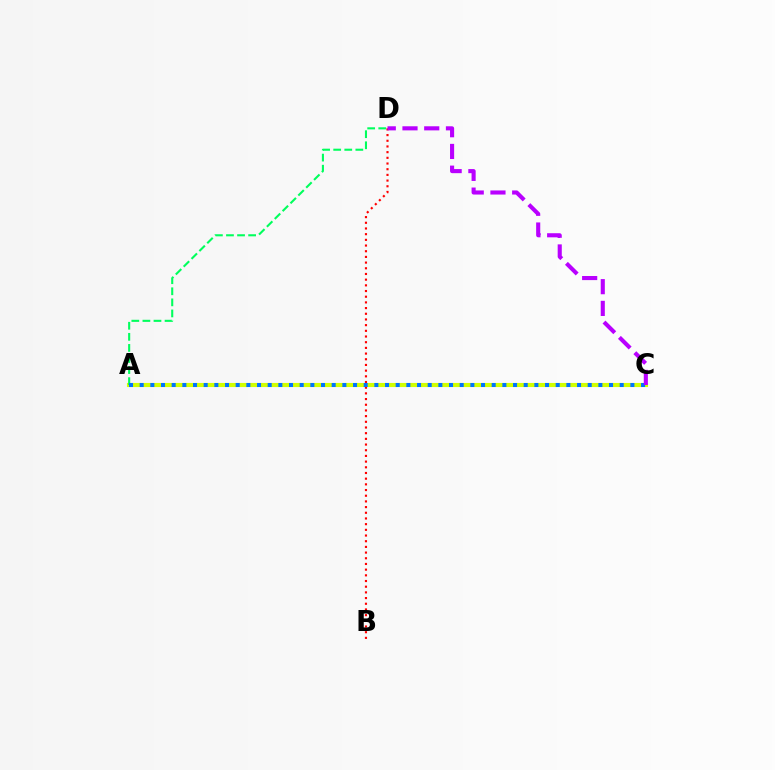{('A', 'C'): [{'color': '#d1ff00', 'line_style': 'solid', 'thickness': 2.96}, {'color': '#0074ff', 'line_style': 'dotted', 'thickness': 2.9}], ('A', 'D'): [{'color': '#00ff5c', 'line_style': 'dashed', 'thickness': 1.5}], ('B', 'D'): [{'color': '#ff0000', 'line_style': 'dotted', 'thickness': 1.54}], ('C', 'D'): [{'color': '#b900ff', 'line_style': 'dashed', 'thickness': 2.95}]}